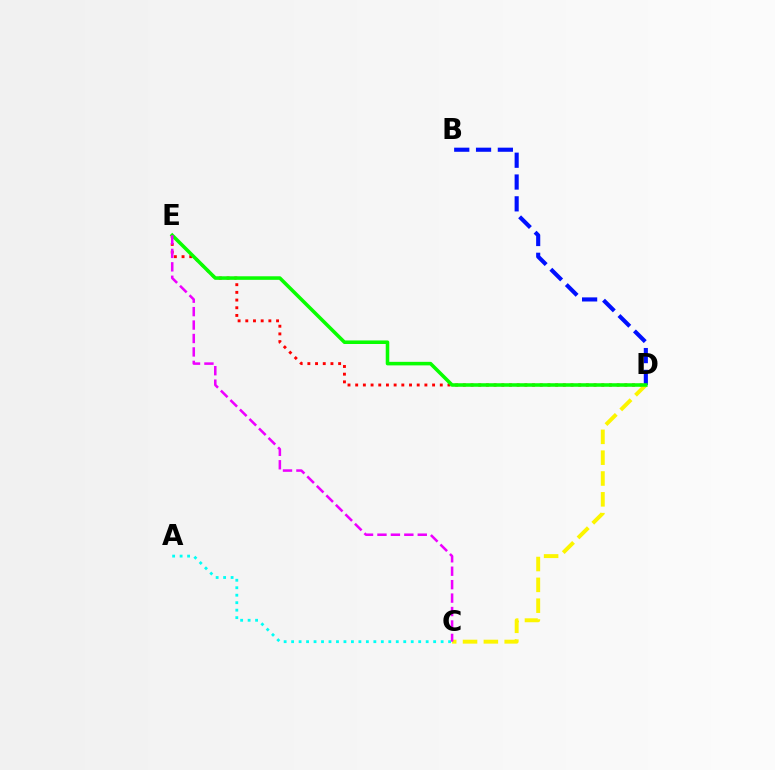{('D', 'E'): [{'color': '#ff0000', 'line_style': 'dotted', 'thickness': 2.09}, {'color': '#08ff00', 'line_style': 'solid', 'thickness': 2.56}], ('B', 'D'): [{'color': '#0010ff', 'line_style': 'dashed', 'thickness': 2.96}], ('A', 'C'): [{'color': '#00fff6', 'line_style': 'dotted', 'thickness': 2.03}], ('C', 'D'): [{'color': '#fcf500', 'line_style': 'dashed', 'thickness': 2.83}], ('C', 'E'): [{'color': '#ee00ff', 'line_style': 'dashed', 'thickness': 1.83}]}